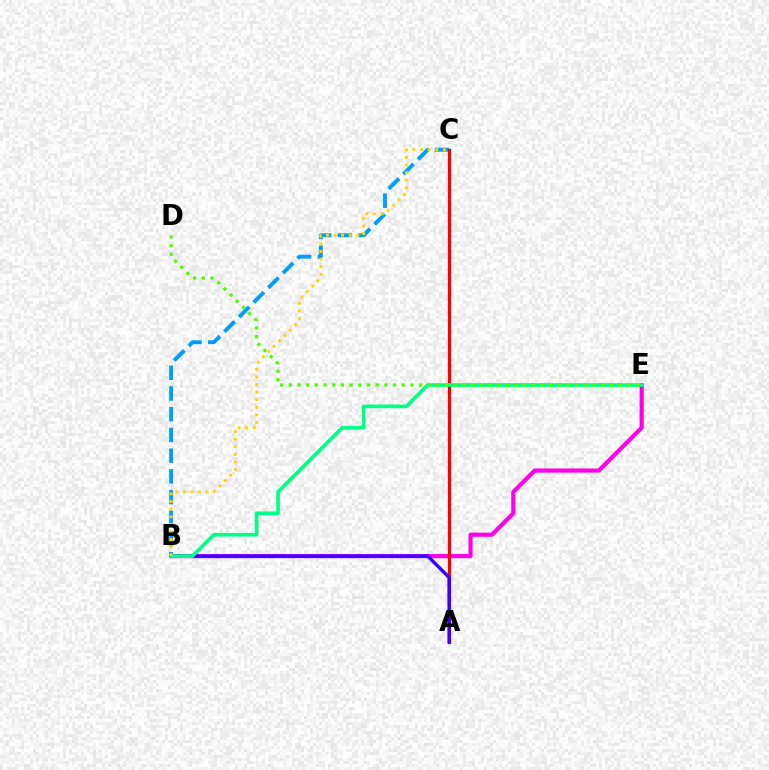{('B', 'E'): [{'color': '#ff00ed', 'line_style': 'solid', 'thickness': 3.0}, {'color': '#00ff86', 'line_style': 'solid', 'thickness': 2.63}], ('B', 'C'): [{'color': '#009eff', 'line_style': 'dashed', 'thickness': 2.81}, {'color': '#ffd500', 'line_style': 'dotted', 'thickness': 2.06}], ('A', 'C'): [{'color': '#ff0000', 'line_style': 'solid', 'thickness': 2.34}], ('A', 'B'): [{'color': '#3700ff', 'line_style': 'solid', 'thickness': 2.47}], ('D', 'E'): [{'color': '#4fff00', 'line_style': 'dotted', 'thickness': 2.36}]}